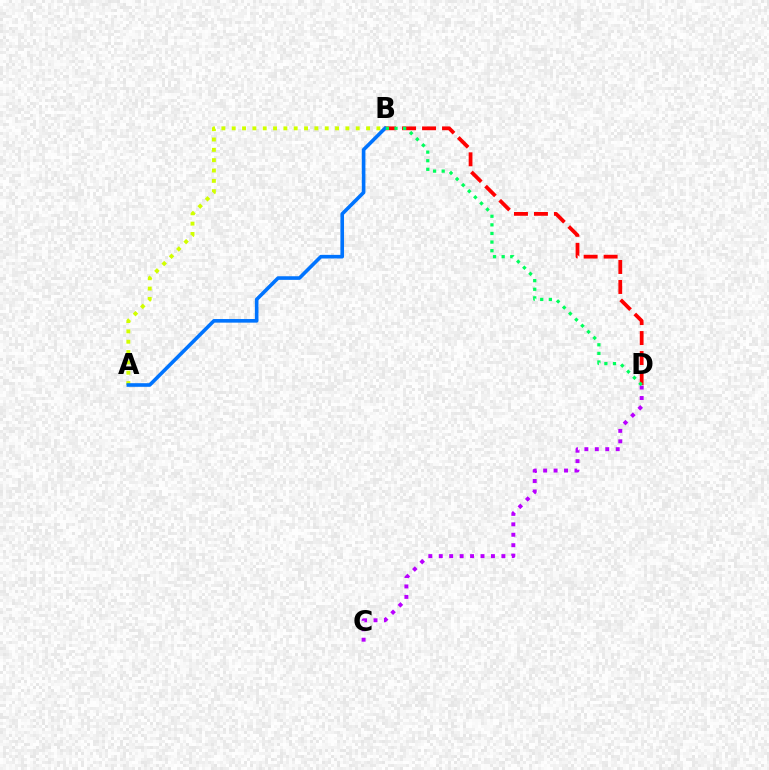{('A', 'B'): [{'color': '#d1ff00', 'line_style': 'dotted', 'thickness': 2.81}, {'color': '#0074ff', 'line_style': 'solid', 'thickness': 2.6}], ('B', 'D'): [{'color': '#ff0000', 'line_style': 'dashed', 'thickness': 2.71}, {'color': '#00ff5c', 'line_style': 'dotted', 'thickness': 2.34}], ('C', 'D'): [{'color': '#b900ff', 'line_style': 'dotted', 'thickness': 2.84}]}